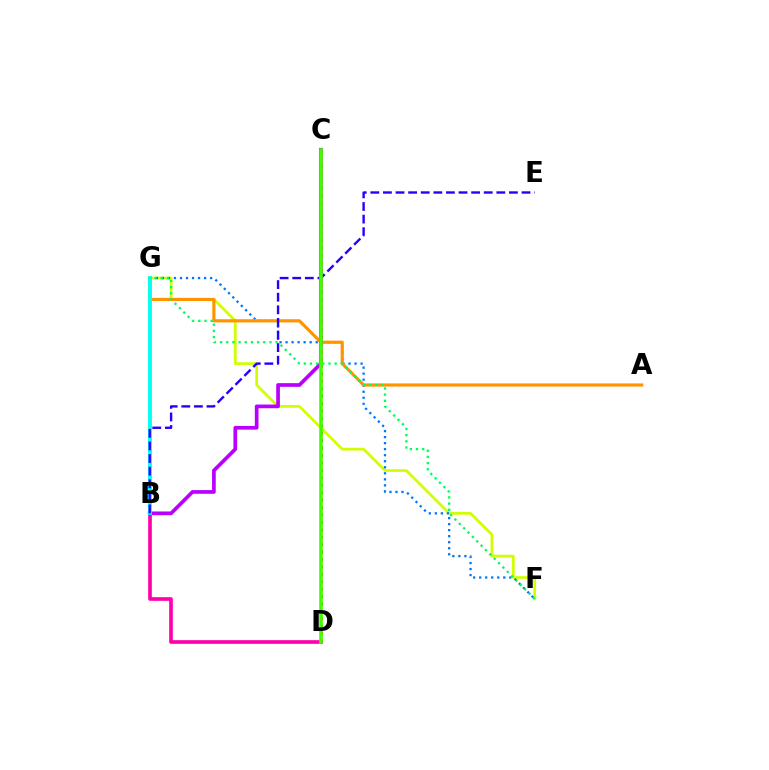{('F', 'G'): [{'color': '#d1ff00', 'line_style': 'solid', 'thickness': 1.97}, {'color': '#0074ff', 'line_style': 'dotted', 'thickness': 1.64}, {'color': '#00ff5c', 'line_style': 'dotted', 'thickness': 1.68}], ('B', 'D'): [{'color': '#ff00ac', 'line_style': 'solid', 'thickness': 2.63}], ('A', 'G'): [{'color': '#ff9400', 'line_style': 'solid', 'thickness': 2.28}], ('B', 'C'): [{'color': '#b900ff', 'line_style': 'solid', 'thickness': 2.67}], ('C', 'D'): [{'color': '#ff0000', 'line_style': 'dotted', 'thickness': 2.02}, {'color': '#3dff00', 'line_style': 'solid', 'thickness': 2.57}], ('B', 'G'): [{'color': '#00fff6', 'line_style': 'solid', 'thickness': 2.78}], ('B', 'E'): [{'color': '#2500ff', 'line_style': 'dashed', 'thickness': 1.71}]}